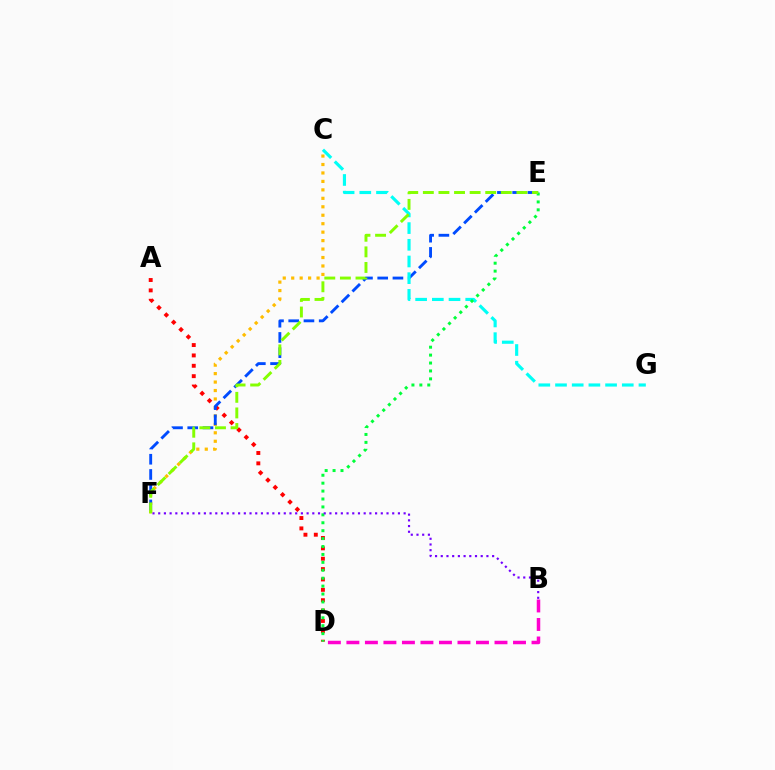{('C', 'F'): [{'color': '#ffbd00', 'line_style': 'dotted', 'thickness': 2.3}], ('B', 'D'): [{'color': '#ff00cf', 'line_style': 'dashed', 'thickness': 2.51}], ('A', 'D'): [{'color': '#ff0000', 'line_style': 'dotted', 'thickness': 2.82}], ('E', 'F'): [{'color': '#004bff', 'line_style': 'dashed', 'thickness': 2.07}, {'color': '#84ff00', 'line_style': 'dashed', 'thickness': 2.12}], ('C', 'G'): [{'color': '#00fff6', 'line_style': 'dashed', 'thickness': 2.27}], ('D', 'E'): [{'color': '#00ff39', 'line_style': 'dotted', 'thickness': 2.15}], ('B', 'F'): [{'color': '#7200ff', 'line_style': 'dotted', 'thickness': 1.55}]}